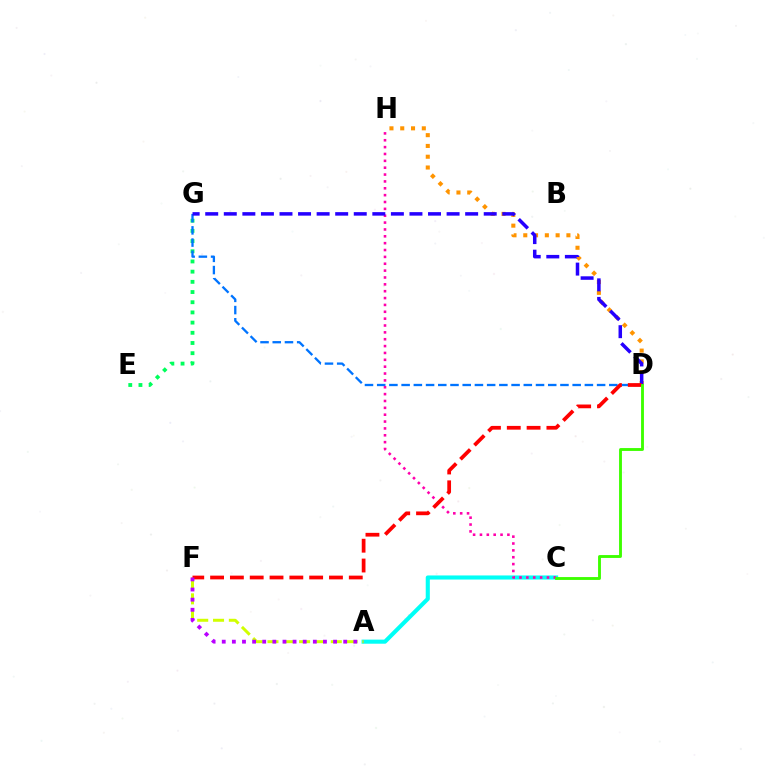{('D', 'H'): [{'color': '#ff9400', 'line_style': 'dotted', 'thickness': 2.93}], ('E', 'G'): [{'color': '#00ff5c', 'line_style': 'dotted', 'thickness': 2.77}], ('A', 'C'): [{'color': '#00fff6', 'line_style': 'solid', 'thickness': 2.95}], ('D', 'G'): [{'color': '#0074ff', 'line_style': 'dashed', 'thickness': 1.66}, {'color': '#2500ff', 'line_style': 'dashed', 'thickness': 2.52}], ('C', 'H'): [{'color': '#ff00ac', 'line_style': 'dotted', 'thickness': 1.86}], ('A', 'F'): [{'color': '#d1ff00', 'line_style': 'dashed', 'thickness': 2.15}, {'color': '#b900ff', 'line_style': 'dotted', 'thickness': 2.75}], ('D', 'F'): [{'color': '#ff0000', 'line_style': 'dashed', 'thickness': 2.69}], ('C', 'D'): [{'color': '#3dff00', 'line_style': 'solid', 'thickness': 2.07}]}